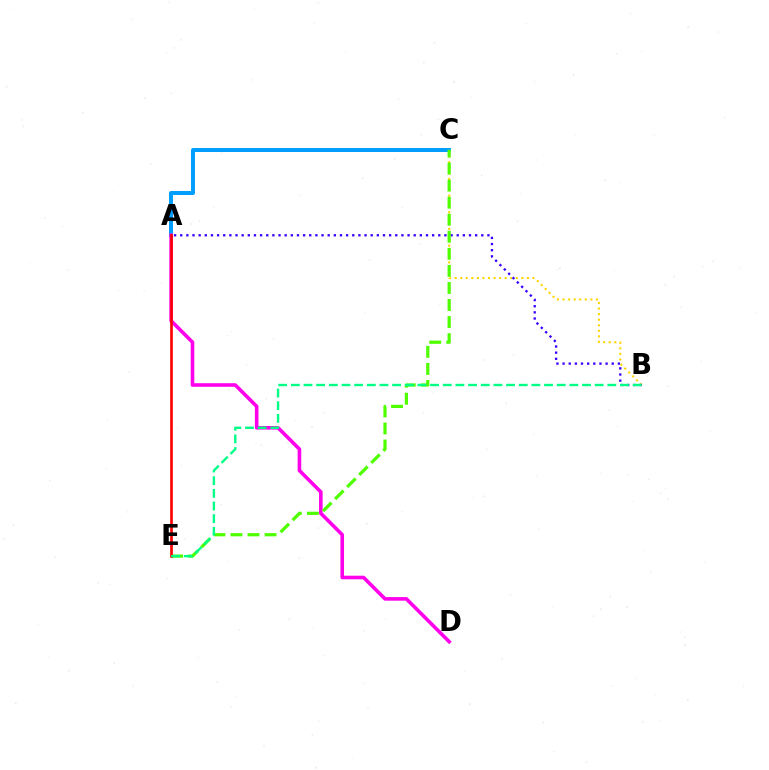{('A', 'C'): [{'color': '#009eff', 'line_style': 'solid', 'thickness': 2.86}], ('A', 'D'): [{'color': '#ff00ed', 'line_style': 'solid', 'thickness': 2.59}], ('B', 'C'): [{'color': '#ffd500', 'line_style': 'dotted', 'thickness': 1.51}], ('A', 'B'): [{'color': '#3700ff', 'line_style': 'dotted', 'thickness': 1.67}], ('C', 'E'): [{'color': '#4fff00', 'line_style': 'dashed', 'thickness': 2.32}], ('A', 'E'): [{'color': '#ff0000', 'line_style': 'solid', 'thickness': 1.91}], ('B', 'E'): [{'color': '#00ff86', 'line_style': 'dashed', 'thickness': 1.72}]}